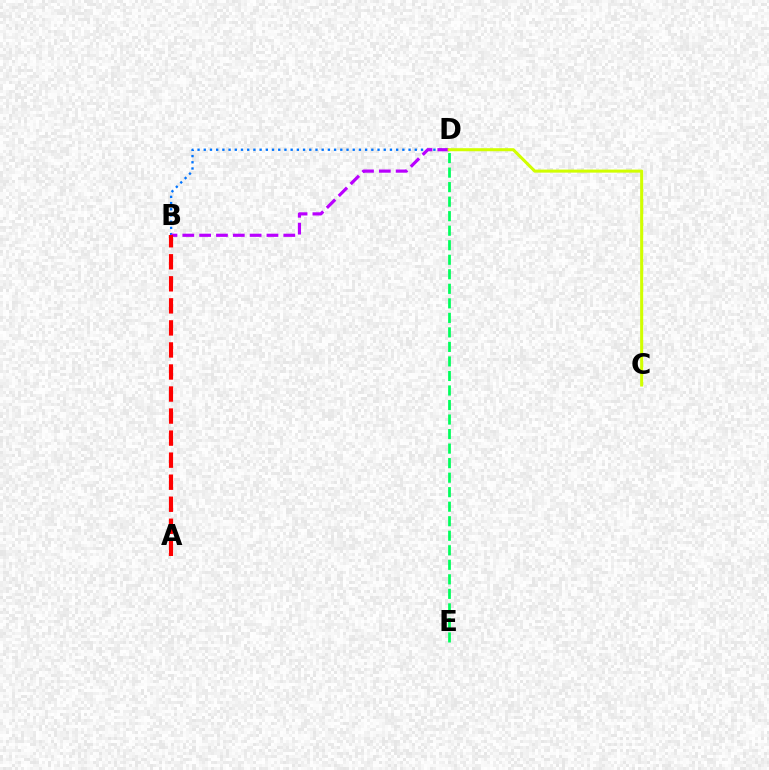{('B', 'D'): [{'color': '#0074ff', 'line_style': 'dotted', 'thickness': 1.69}, {'color': '#b900ff', 'line_style': 'dashed', 'thickness': 2.29}], ('D', 'E'): [{'color': '#00ff5c', 'line_style': 'dashed', 'thickness': 1.97}], ('A', 'B'): [{'color': '#ff0000', 'line_style': 'dashed', 'thickness': 2.99}], ('C', 'D'): [{'color': '#d1ff00', 'line_style': 'solid', 'thickness': 2.2}]}